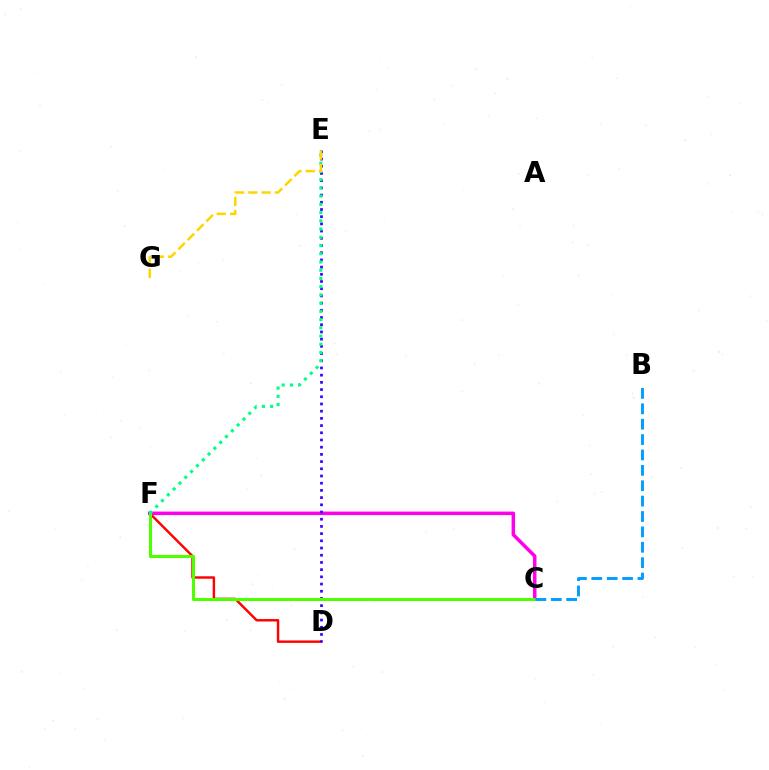{('D', 'F'): [{'color': '#ff0000', 'line_style': 'solid', 'thickness': 1.75}], ('C', 'F'): [{'color': '#ff00ed', 'line_style': 'solid', 'thickness': 2.54}, {'color': '#4fff00', 'line_style': 'solid', 'thickness': 2.22}], ('D', 'E'): [{'color': '#3700ff', 'line_style': 'dotted', 'thickness': 1.96}], ('E', 'F'): [{'color': '#00ff86', 'line_style': 'dotted', 'thickness': 2.24}], ('B', 'C'): [{'color': '#009eff', 'line_style': 'dashed', 'thickness': 2.09}], ('E', 'G'): [{'color': '#ffd500', 'line_style': 'dashed', 'thickness': 1.8}]}